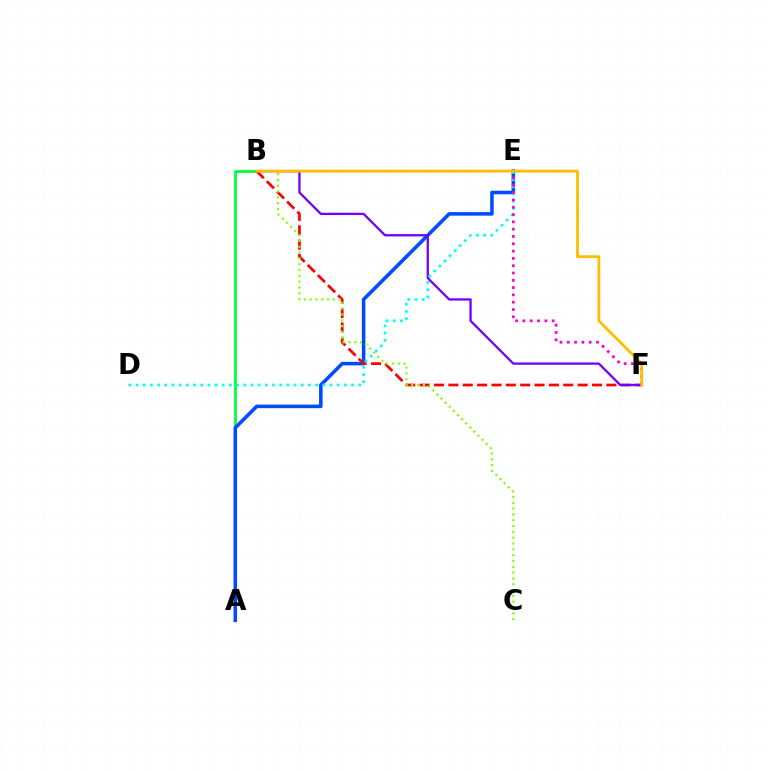{('A', 'B'): [{'color': '#00ff39', 'line_style': 'solid', 'thickness': 2.01}], ('A', 'E'): [{'color': '#004bff', 'line_style': 'solid', 'thickness': 2.56}], ('B', 'F'): [{'color': '#ff0000', 'line_style': 'dashed', 'thickness': 1.95}, {'color': '#7200ff', 'line_style': 'solid', 'thickness': 1.65}, {'color': '#ffbd00', 'line_style': 'solid', 'thickness': 2.01}], ('D', 'E'): [{'color': '#00fff6', 'line_style': 'dotted', 'thickness': 1.95}], ('B', 'C'): [{'color': '#84ff00', 'line_style': 'dotted', 'thickness': 1.58}], ('E', 'F'): [{'color': '#ff00cf', 'line_style': 'dotted', 'thickness': 1.98}]}